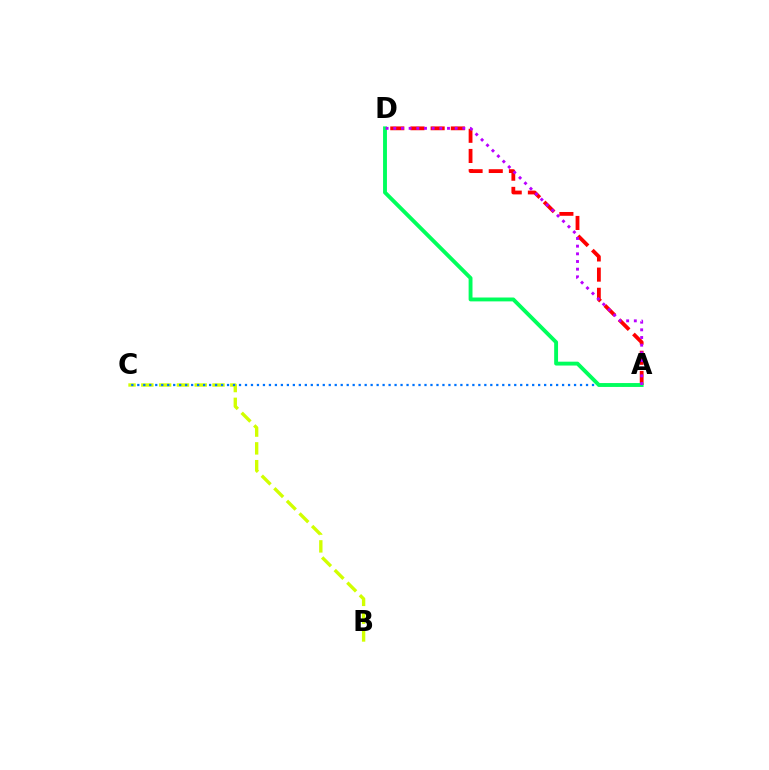{('A', 'D'): [{'color': '#ff0000', 'line_style': 'dashed', 'thickness': 2.74}, {'color': '#00ff5c', 'line_style': 'solid', 'thickness': 2.79}, {'color': '#b900ff', 'line_style': 'dotted', 'thickness': 2.09}], ('B', 'C'): [{'color': '#d1ff00', 'line_style': 'dashed', 'thickness': 2.42}], ('A', 'C'): [{'color': '#0074ff', 'line_style': 'dotted', 'thickness': 1.63}]}